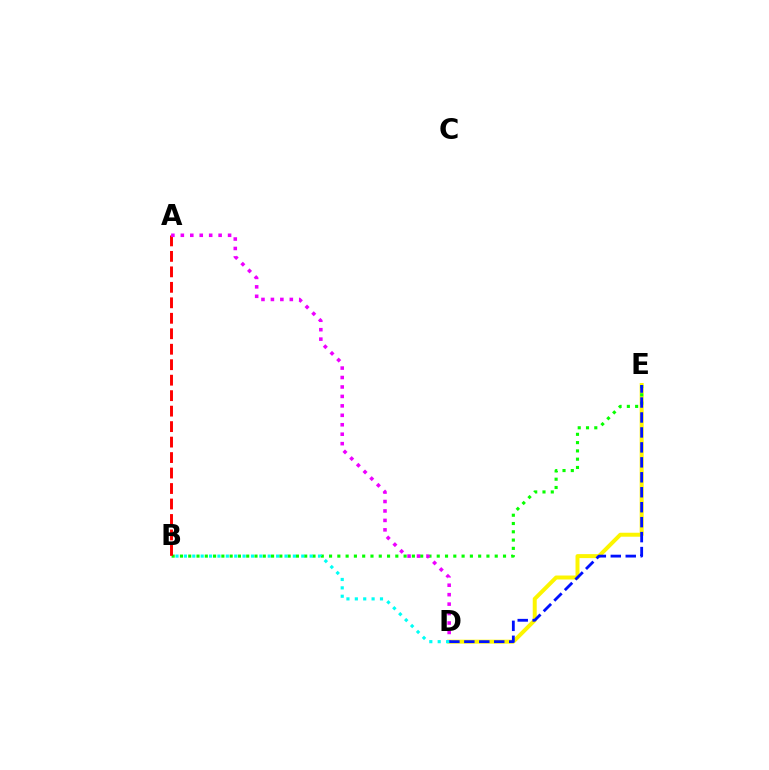{('D', 'E'): [{'color': '#fcf500', 'line_style': 'solid', 'thickness': 2.86}, {'color': '#0010ff', 'line_style': 'dashed', 'thickness': 2.03}], ('B', 'E'): [{'color': '#08ff00', 'line_style': 'dotted', 'thickness': 2.25}], ('A', 'B'): [{'color': '#ff0000', 'line_style': 'dashed', 'thickness': 2.1}], ('A', 'D'): [{'color': '#ee00ff', 'line_style': 'dotted', 'thickness': 2.57}], ('B', 'D'): [{'color': '#00fff6', 'line_style': 'dotted', 'thickness': 2.28}]}